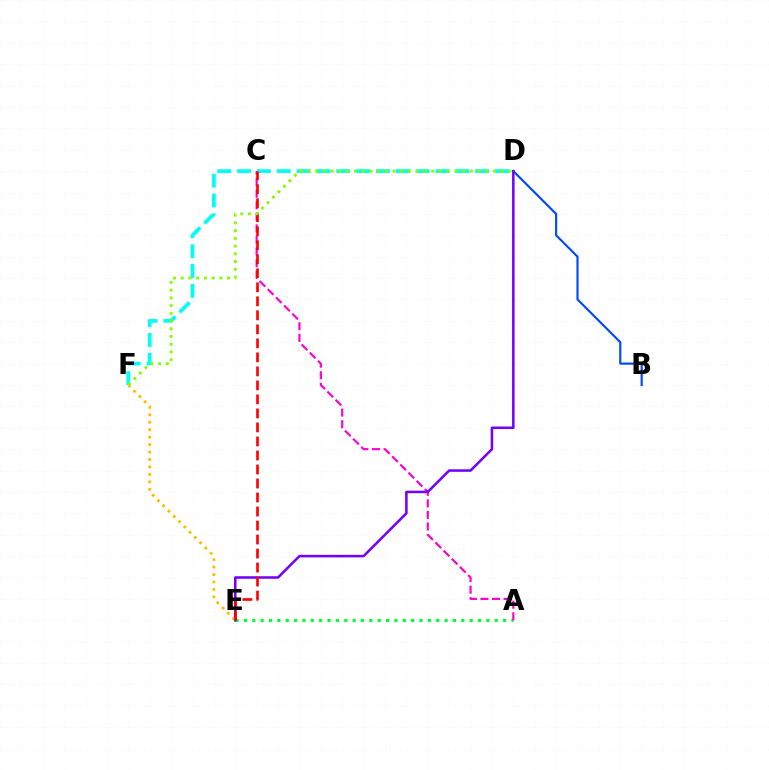{('A', 'E'): [{'color': '#00ff39', 'line_style': 'dotted', 'thickness': 2.27}], ('D', 'F'): [{'color': '#00fff6', 'line_style': 'dashed', 'thickness': 2.7}, {'color': '#84ff00', 'line_style': 'dotted', 'thickness': 2.1}], ('A', 'C'): [{'color': '#ff00cf', 'line_style': 'dashed', 'thickness': 1.57}], ('B', 'D'): [{'color': '#004bff', 'line_style': 'solid', 'thickness': 1.57}], ('D', 'E'): [{'color': '#7200ff', 'line_style': 'solid', 'thickness': 1.82}], ('E', 'F'): [{'color': '#ffbd00', 'line_style': 'dotted', 'thickness': 2.02}], ('C', 'E'): [{'color': '#ff0000', 'line_style': 'dashed', 'thickness': 1.9}]}